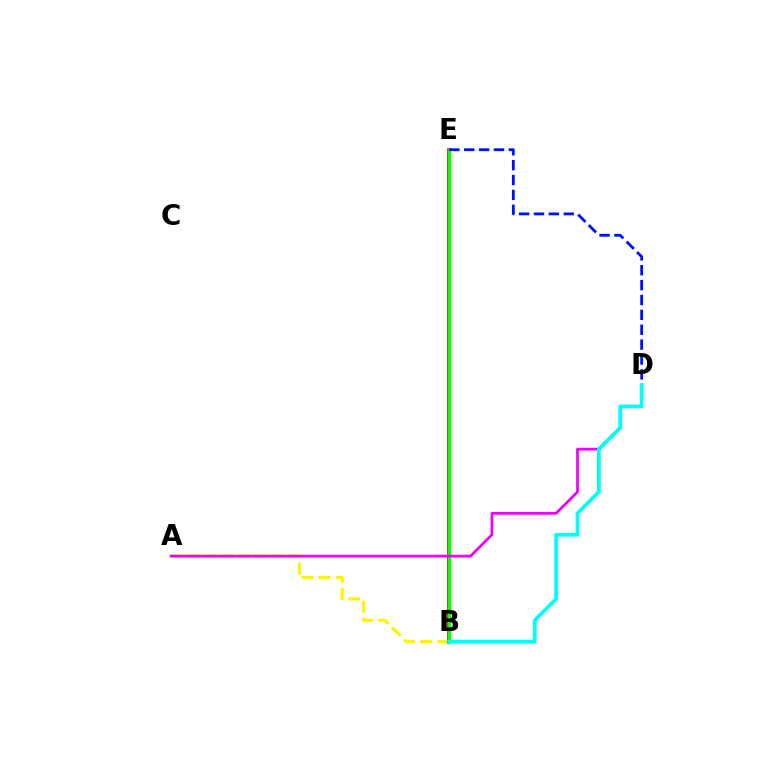{('A', 'B'): [{'color': '#fcf500', 'line_style': 'dashed', 'thickness': 2.31}], ('B', 'E'): [{'color': '#ff0000', 'line_style': 'solid', 'thickness': 2.72}, {'color': '#08ff00', 'line_style': 'solid', 'thickness': 2.47}], ('A', 'D'): [{'color': '#ee00ff', 'line_style': 'solid', 'thickness': 1.97}], ('D', 'E'): [{'color': '#0010ff', 'line_style': 'dashed', 'thickness': 2.02}], ('B', 'D'): [{'color': '#00fff6', 'line_style': 'solid', 'thickness': 2.71}]}